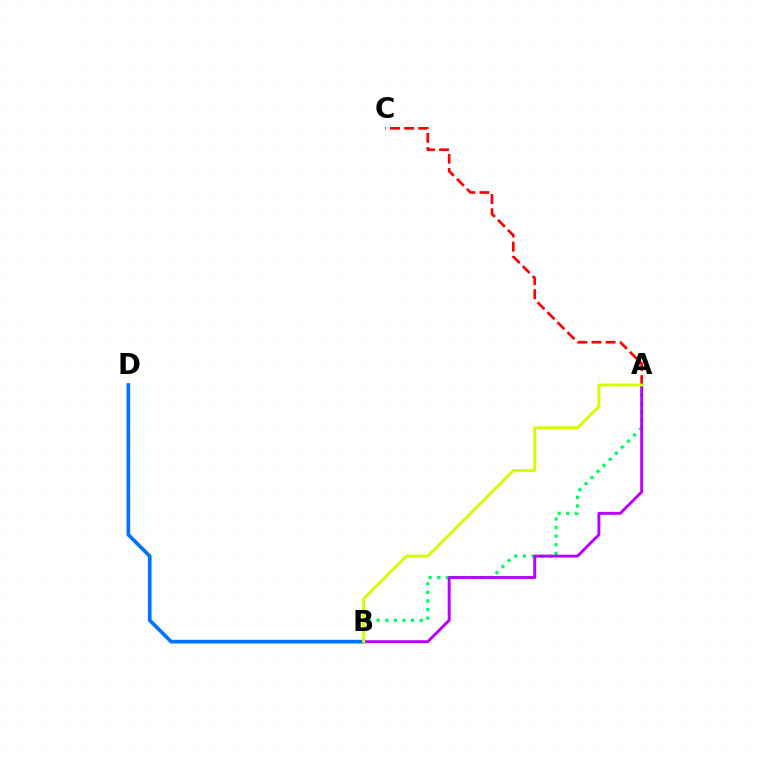{('A', 'B'): [{'color': '#00ff5c', 'line_style': 'dotted', 'thickness': 2.34}, {'color': '#b900ff', 'line_style': 'solid', 'thickness': 2.1}, {'color': '#d1ff00', 'line_style': 'solid', 'thickness': 2.12}], ('A', 'C'): [{'color': '#ff0000', 'line_style': 'dashed', 'thickness': 1.92}], ('B', 'D'): [{'color': '#0074ff', 'line_style': 'solid', 'thickness': 2.66}]}